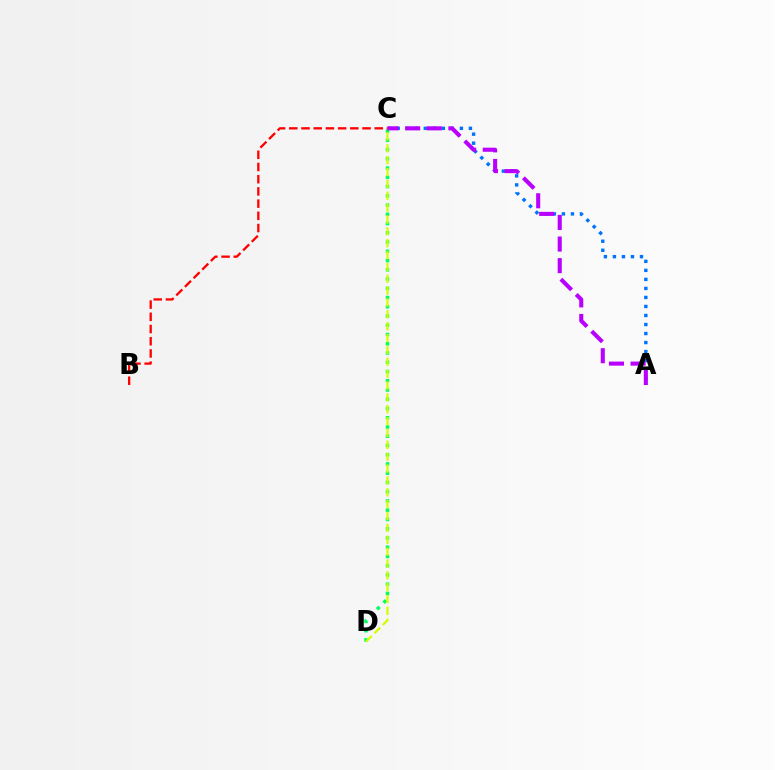{('A', 'C'): [{'color': '#0074ff', 'line_style': 'dotted', 'thickness': 2.45}, {'color': '#b900ff', 'line_style': 'dashed', 'thickness': 2.93}], ('C', 'D'): [{'color': '#00ff5c', 'line_style': 'dotted', 'thickness': 2.51}, {'color': '#d1ff00', 'line_style': 'dashed', 'thickness': 1.61}], ('B', 'C'): [{'color': '#ff0000', 'line_style': 'dashed', 'thickness': 1.66}]}